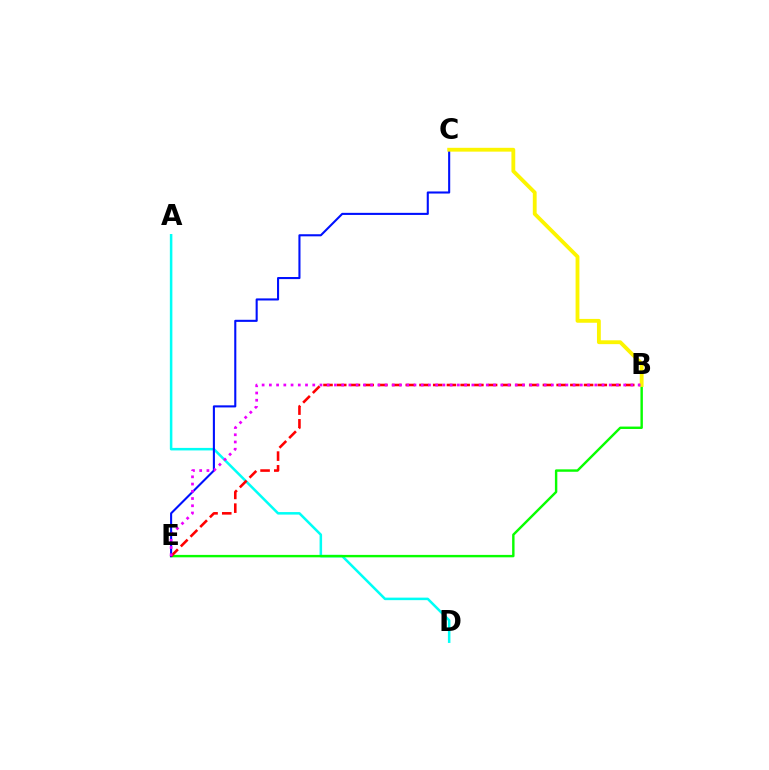{('A', 'D'): [{'color': '#00fff6', 'line_style': 'solid', 'thickness': 1.82}], ('B', 'E'): [{'color': '#08ff00', 'line_style': 'solid', 'thickness': 1.74}, {'color': '#ff0000', 'line_style': 'dashed', 'thickness': 1.86}, {'color': '#ee00ff', 'line_style': 'dotted', 'thickness': 1.96}], ('C', 'E'): [{'color': '#0010ff', 'line_style': 'solid', 'thickness': 1.5}], ('B', 'C'): [{'color': '#fcf500', 'line_style': 'solid', 'thickness': 2.76}]}